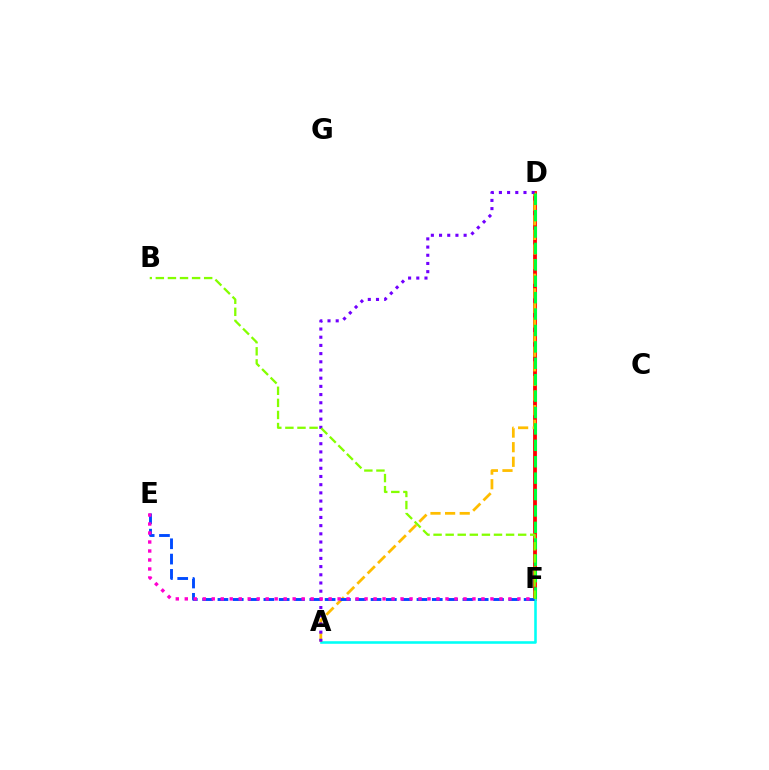{('D', 'F'): [{'color': '#ff0000', 'line_style': 'solid', 'thickness': 2.73}, {'color': '#00ff39', 'line_style': 'dashed', 'thickness': 2.23}], ('A', 'F'): [{'color': '#00fff6', 'line_style': 'solid', 'thickness': 1.86}], ('A', 'D'): [{'color': '#ffbd00', 'line_style': 'dashed', 'thickness': 1.98}, {'color': '#7200ff', 'line_style': 'dotted', 'thickness': 2.23}], ('E', 'F'): [{'color': '#004bff', 'line_style': 'dashed', 'thickness': 2.08}, {'color': '#ff00cf', 'line_style': 'dotted', 'thickness': 2.44}], ('B', 'F'): [{'color': '#84ff00', 'line_style': 'dashed', 'thickness': 1.64}]}